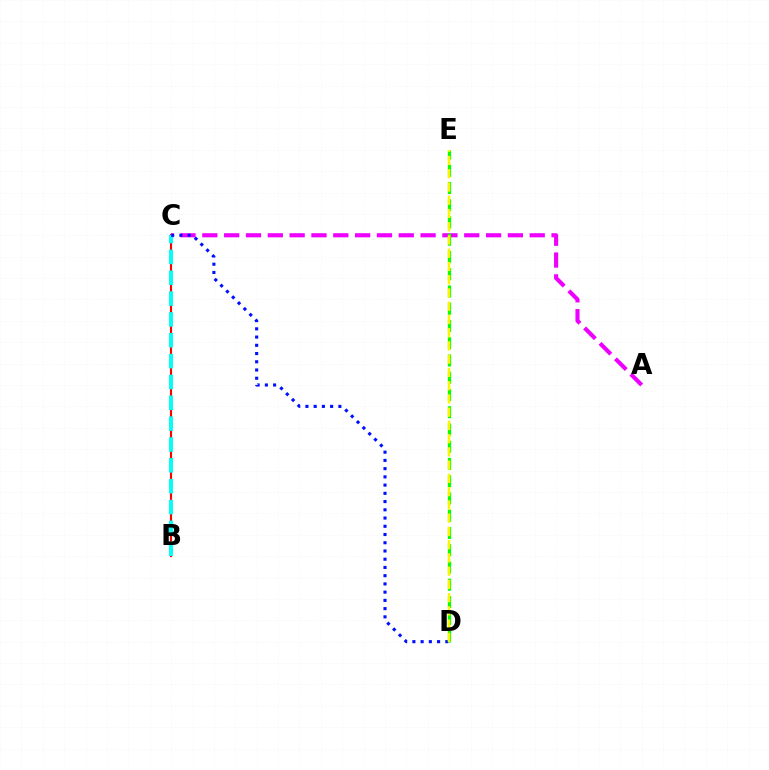{('B', 'C'): [{'color': '#ff0000', 'line_style': 'solid', 'thickness': 1.53}, {'color': '#00fff6', 'line_style': 'dashed', 'thickness': 2.83}], ('A', 'C'): [{'color': '#ee00ff', 'line_style': 'dashed', 'thickness': 2.96}], ('C', 'D'): [{'color': '#0010ff', 'line_style': 'dotted', 'thickness': 2.24}], ('D', 'E'): [{'color': '#08ff00', 'line_style': 'dashed', 'thickness': 2.34}, {'color': '#fcf500', 'line_style': 'dashed', 'thickness': 1.8}]}